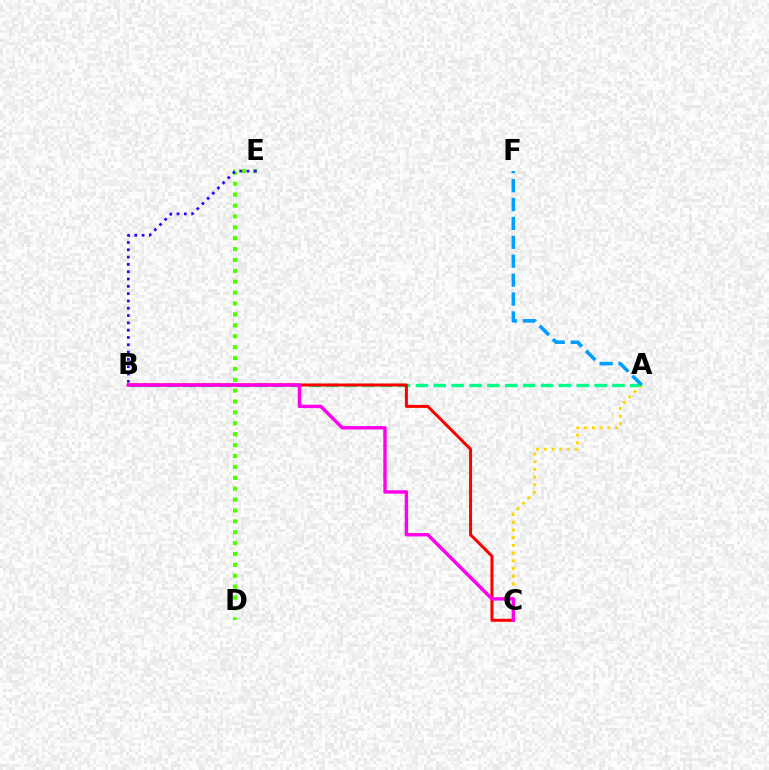{('A', 'B'): [{'color': '#00ff86', 'line_style': 'dashed', 'thickness': 2.43}], ('B', 'C'): [{'color': '#ff0000', 'line_style': 'solid', 'thickness': 2.17}, {'color': '#ff00ed', 'line_style': 'solid', 'thickness': 2.45}], ('D', 'E'): [{'color': '#4fff00', 'line_style': 'dotted', 'thickness': 2.96}], ('A', 'C'): [{'color': '#ffd500', 'line_style': 'dotted', 'thickness': 2.1}], ('B', 'E'): [{'color': '#3700ff', 'line_style': 'dotted', 'thickness': 1.99}], ('A', 'F'): [{'color': '#009eff', 'line_style': 'dashed', 'thickness': 2.57}]}